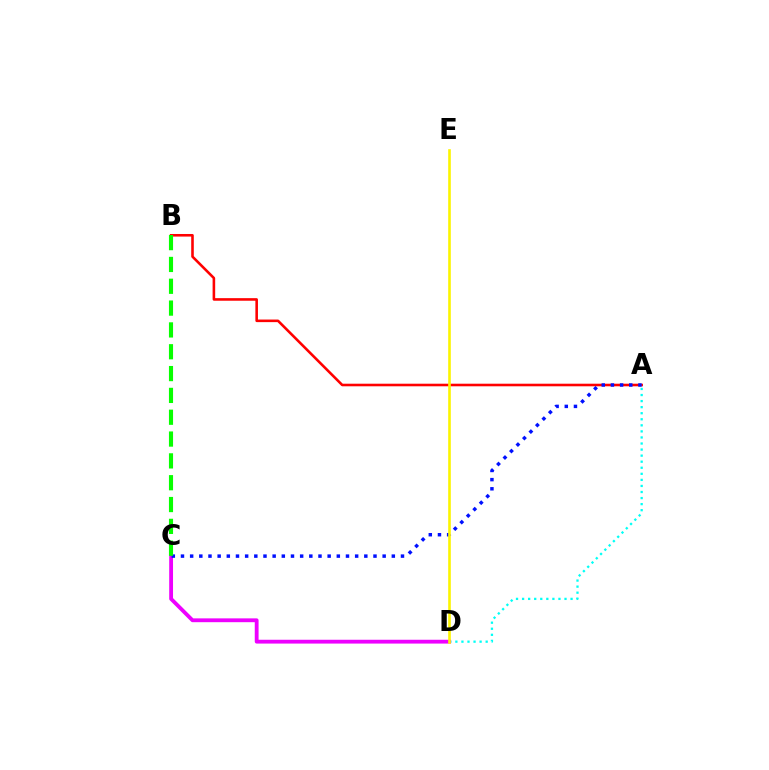{('A', 'D'): [{'color': '#00fff6', 'line_style': 'dotted', 'thickness': 1.65}], ('C', 'D'): [{'color': '#ee00ff', 'line_style': 'solid', 'thickness': 2.75}], ('A', 'B'): [{'color': '#ff0000', 'line_style': 'solid', 'thickness': 1.86}], ('A', 'C'): [{'color': '#0010ff', 'line_style': 'dotted', 'thickness': 2.49}], ('B', 'C'): [{'color': '#08ff00', 'line_style': 'dashed', 'thickness': 2.97}], ('D', 'E'): [{'color': '#fcf500', 'line_style': 'solid', 'thickness': 1.89}]}